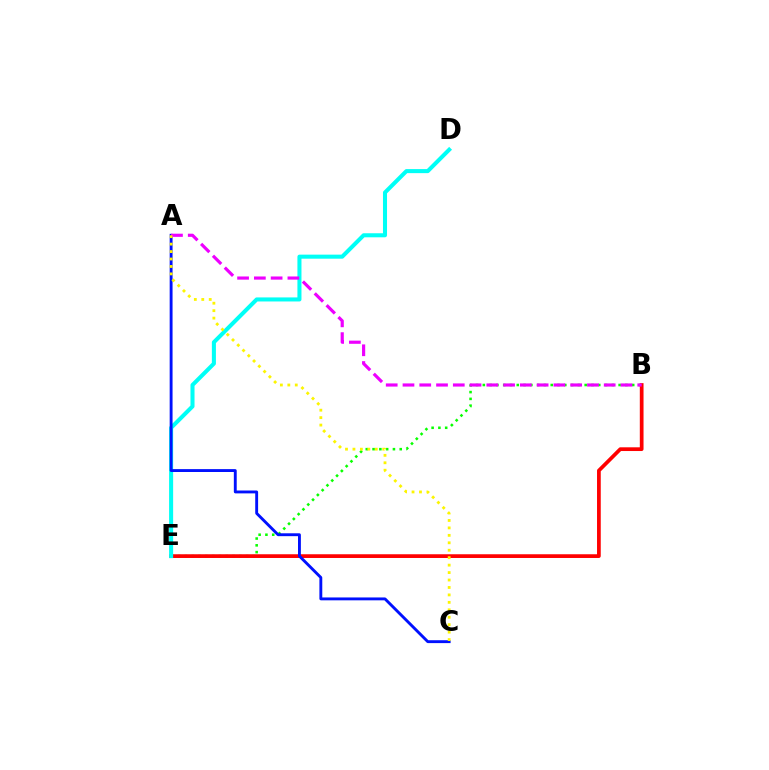{('B', 'E'): [{'color': '#08ff00', 'line_style': 'dotted', 'thickness': 1.84}, {'color': '#ff0000', 'line_style': 'solid', 'thickness': 2.68}], ('D', 'E'): [{'color': '#00fff6', 'line_style': 'solid', 'thickness': 2.92}], ('A', 'C'): [{'color': '#0010ff', 'line_style': 'solid', 'thickness': 2.07}, {'color': '#fcf500', 'line_style': 'dotted', 'thickness': 2.02}], ('A', 'B'): [{'color': '#ee00ff', 'line_style': 'dashed', 'thickness': 2.28}]}